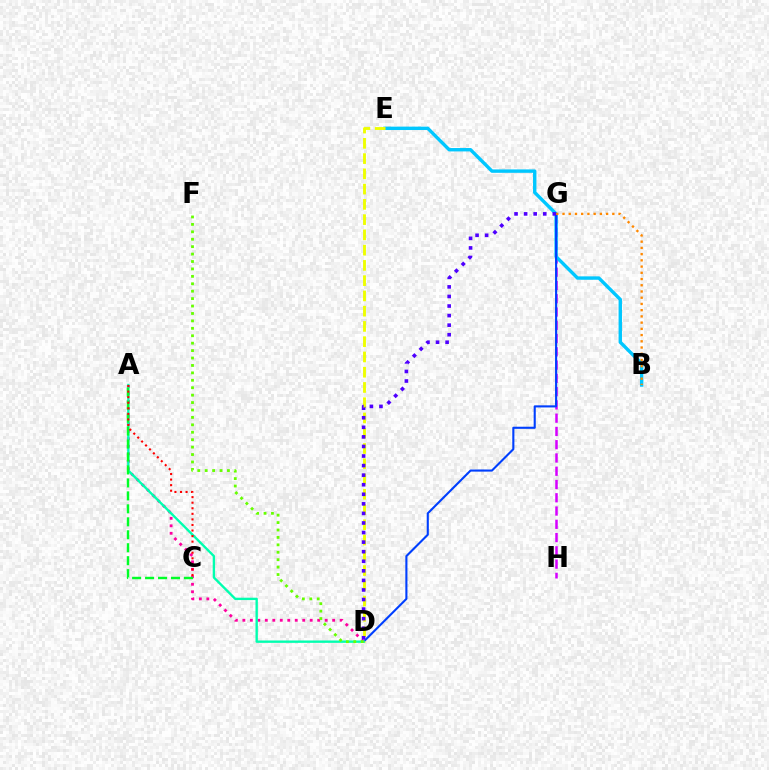{('G', 'H'): [{'color': '#d600ff', 'line_style': 'dashed', 'thickness': 1.8}], ('B', 'E'): [{'color': '#00c7ff', 'line_style': 'solid', 'thickness': 2.44}], ('D', 'G'): [{'color': '#003fff', 'line_style': 'solid', 'thickness': 1.52}, {'color': '#4f00ff', 'line_style': 'dotted', 'thickness': 2.6}], ('A', 'D'): [{'color': '#ff00a0', 'line_style': 'dotted', 'thickness': 2.03}, {'color': '#00ffaf', 'line_style': 'solid', 'thickness': 1.7}], ('D', 'E'): [{'color': '#eeff00', 'line_style': 'dashed', 'thickness': 2.07}], ('A', 'C'): [{'color': '#00ff27', 'line_style': 'dashed', 'thickness': 1.76}, {'color': '#ff0000', 'line_style': 'dotted', 'thickness': 1.51}], ('B', 'G'): [{'color': '#ff8800', 'line_style': 'dotted', 'thickness': 1.69}], ('D', 'F'): [{'color': '#66ff00', 'line_style': 'dotted', 'thickness': 2.02}]}